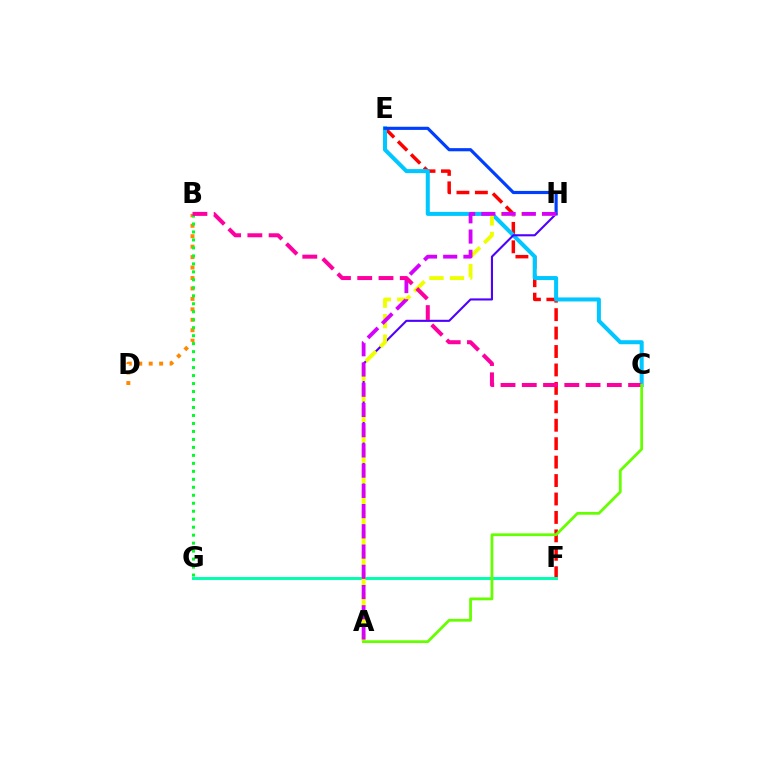{('E', 'F'): [{'color': '#ff0000', 'line_style': 'dashed', 'thickness': 2.5}], ('F', 'G'): [{'color': '#00ffaf', 'line_style': 'solid', 'thickness': 2.13}], ('C', 'E'): [{'color': '#00c7ff', 'line_style': 'solid', 'thickness': 2.9}], ('E', 'H'): [{'color': '#003fff', 'line_style': 'solid', 'thickness': 2.28}], ('A', 'H'): [{'color': '#4f00ff', 'line_style': 'solid', 'thickness': 1.51}, {'color': '#eeff00', 'line_style': 'dashed', 'thickness': 2.79}, {'color': '#d600ff', 'line_style': 'dashed', 'thickness': 2.75}], ('B', 'D'): [{'color': '#ff8800', 'line_style': 'dotted', 'thickness': 2.84}], ('B', 'G'): [{'color': '#00ff27', 'line_style': 'dotted', 'thickness': 2.17}], ('B', 'C'): [{'color': '#ff00a0', 'line_style': 'dashed', 'thickness': 2.89}], ('A', 'C'): [{'color': '#66ff00', 'line_style': 'solid', 'thickness': 2.0}]}